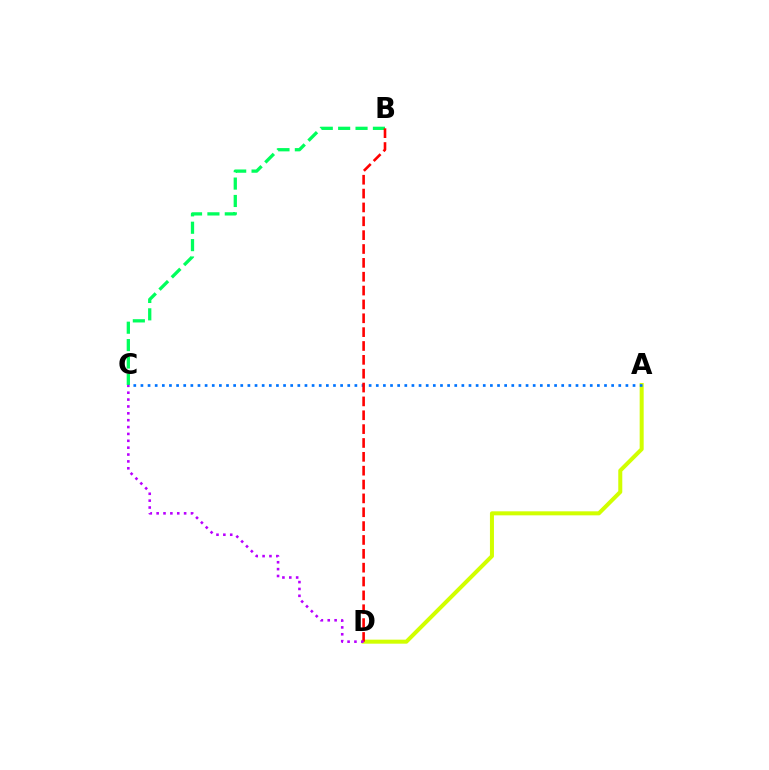{('A', 'D'): [{'color': '#d1ff00', 'line_style': 'solid', 'thickness': 2.89}], ('B', 'C'): [{'color': '#00ff5c', 'line_style': 'dashed', 'thickness': 2.36}], ('A', 'C'): [{'color': '#0074ff', 'line_style': 'dotted', 'thickness': 1.94}], ('B', 'D'): [{'color': '#ff0000', 'line_style': 'dashed', 'thickness': 1.88}], ('C', 'D'): [{'color': '#b900ff', 'line_style': 'dotted', 'thickness': 1.87}]}